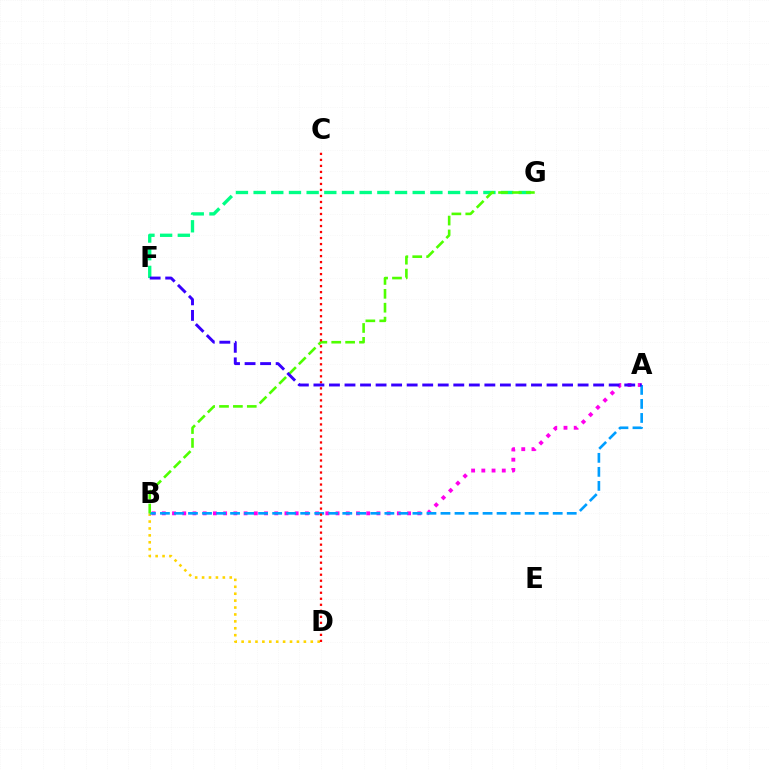{('F', 'G'): [{'color': '#00ff86', 'line_style': 'dashed', 'thickness': 2.4}], ('A', 'B'): [{'color': '#ff00ed', 'line_style': 'dotted', 'thickness': 2.78}, {'color': '#009eff', 'line_style': 'dashed', 'thickness': 1.91}], ('B', 'D'): [{'color': '#ffd500', 'line_style': 'dotted', 'thickness': 1.88}], ('B', 'G'): [{'color': '#4fff00', 'line_style': 'dashed', 'thickness': 1.89}], ('C', 'D'): [{'color': '#ff0000', 'line_style': 'dotted', 'thickness': 1.63}], ('A', 'F'): [{'color': '#3700ff', 'line_style': 'dashed', 'thickness': 2.11}]}